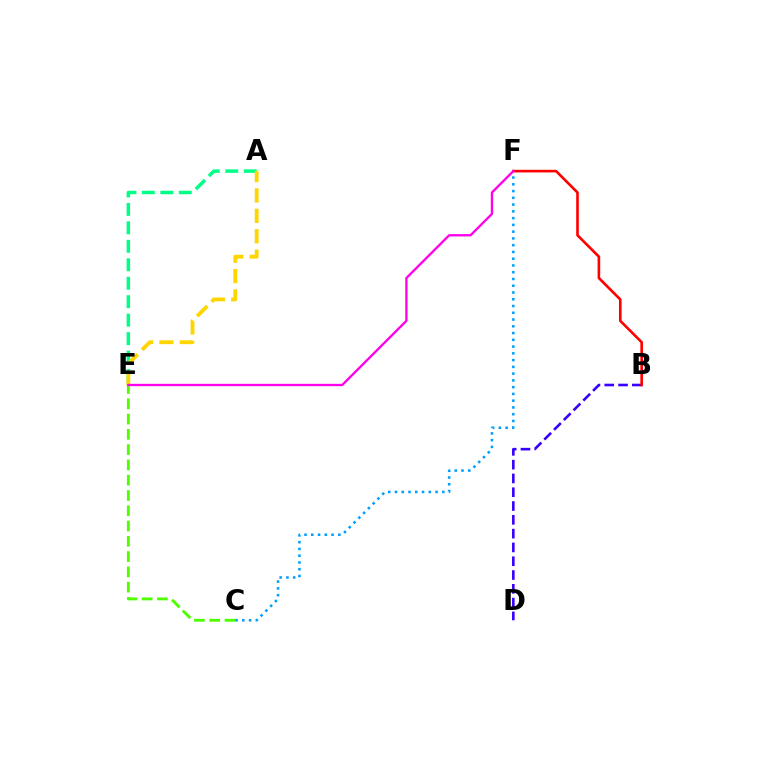{('C', 'E'): [{'color': '#4fff00', 'line_style': 'dashed', 'thickness': 2.08}], ('B', 'D'): [{'color': '#3700ff', 'line_style': 'dashed', 'thickness': 1.87}], ('C', 'F'): [{'color': '#009eff', 'line_style': 'dotted', 'thickness': 1.84}], ('B', 'F'): [{'color': '#ff0000', 'line_style': 'solid', 'thickness': 1.89}], ('A', 'E'): [{'color': '#00ff86', 'line_style': 'dashed', 'thickness': 2.51}, {'color': '#ffd500', 'line_style': 'dashed', 'thickness': 2.77}], ('E', 'F'): [{'color': '#ff00ed', 'line_style': 'solid', 'thickness': 1.67}]}